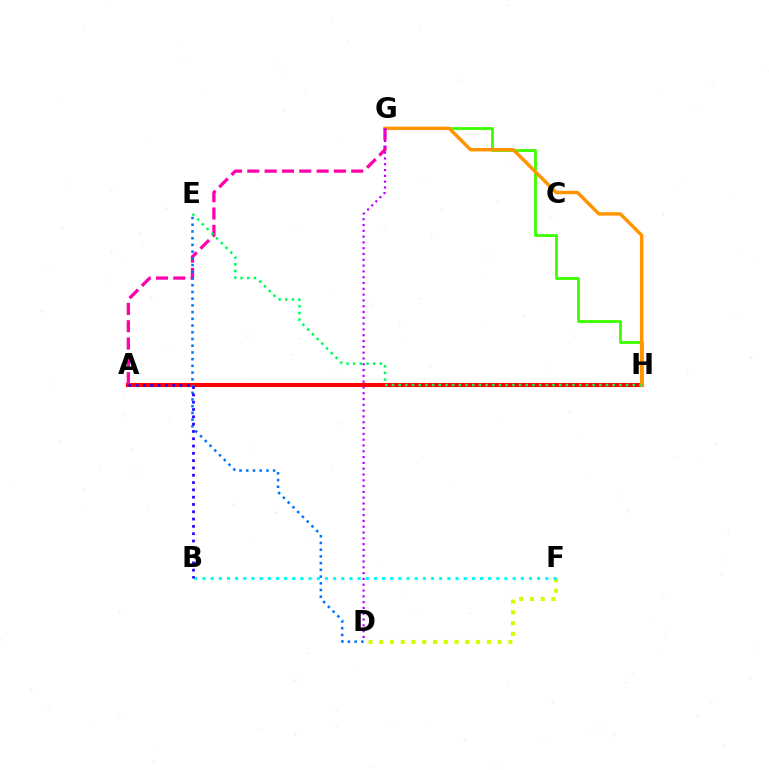{('A', 'H'): [{'color': '#ff0000', 'line_style': 'solid', 'thickness': 2.95}], ('D', 'F'): [{'color': '#d1ff00', 'line_style': 'dotted', 'thickness': 2.92}], ('G', 'H'): [{'color': '#3dff00', 'line_style': 'solid', 'thickness': 2.02}, {'color': '#ff9400', 'line_style': 'solid', 'thickness': 2.48}], ('A', 'G'): [{'color': '#ff00ac', 'line_style': 'dashed', 'thickness': 2.35}], ('B', 'F'): [{'color': '#00fff6', 'line_style': 'dotted', 'thickness': 2.22}], ('D', 'E'): [{'color': '#0074ff', 'line_style': 'dotted', 'thickness': 1.83}], ('E', 'H'): [{'color': '#00ff5c', 'line_style': 'dotted', 'thickness': 1.82}], ('D', 'G'): [{'color': '#b900ff', 'line_style': 'dotted', 'thickness': 1.58}], ('A', 'B'): [{'color': '#2500ff', 'line_style': 'dotted', 'thickness': 1.98}]}